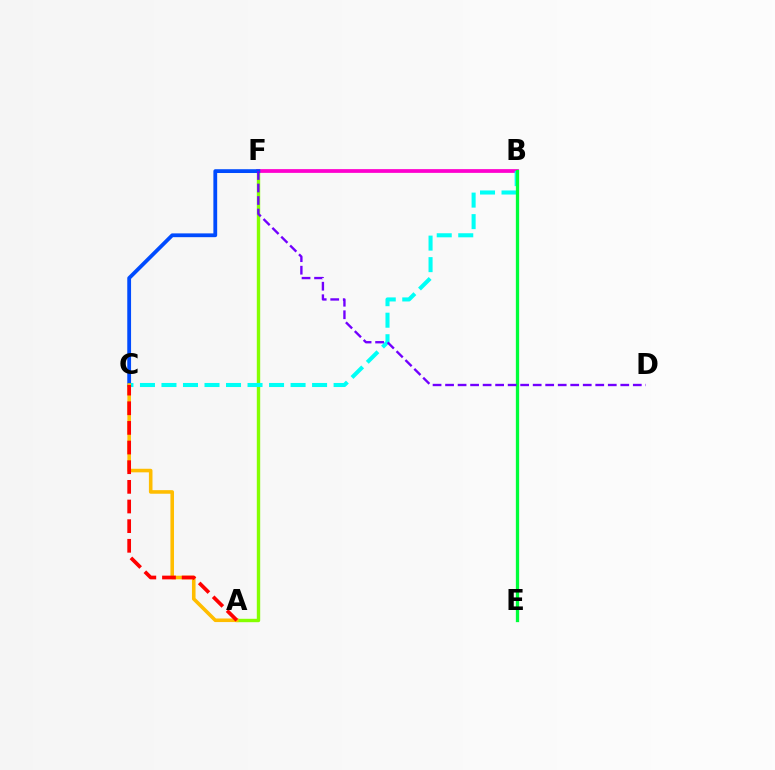{('A', 'F'): [{'color': '#84ff00', 'line_style': 'solid', 'thickness': 2.44}], ('B', 'F'): [{'color': '#ff00cf', 'line_style': 'solid', 'thickness': 2.7}], ('B', 'C'): [{'color': '#00fff6', 'line_style': 'dashed', 'thickness': 2.92}], ('C', 'F'): [{'color': '#004bff', 'line_style': 'solid', 'thickness': 2.73}], ('A', 'C'): [{'color': '#ffbd00', 'line_style': 'solid', 'thickness': 2.58}, {'color': '#ff0000', 'line_style': 'dashed', 'thickness': 2.67}], ('B', 'E'): [{'color': '#00ff39', 'line_style': 'solid', 'thickness': 2.36}], ('D', 'F'): [{'color': '#7200ff', 'line_style': 'dashed', 'thickness': 1.7}]}